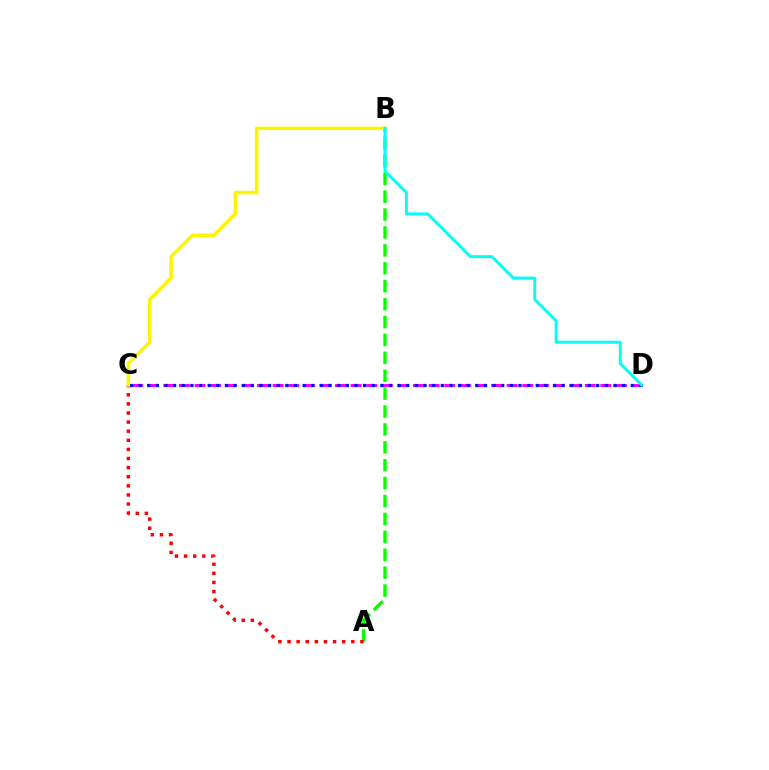{('A', 'B'): [{'color': '#08ff00', 'line_style': 'dashed', 'thickness': 2.43}], ('C', 'D'): [{'color': '#ee00ff', 'line_style': 'dashed', 'thickness': 2.12}, {'color': '#0010ff', 'line_style': 'dotted', 'thickness': 2.35}], ('A', 'C'): [{'color': '#ff0000', 'line_style': 'dotted', 'thickness': 2.47}], ('B', 'C'): [{'color': '#fcf500', 'line_style': 'solid', 'thickness': 2.48}], ('B', 'D'): [{'color': '#00fff6', 'line_style': 'solid', 'thickness': 2.12}]}